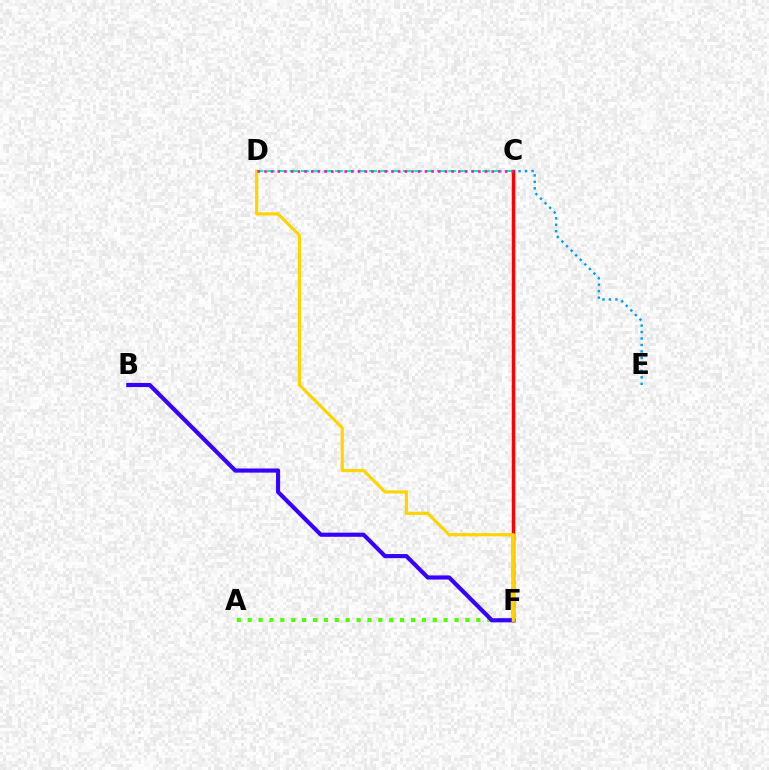{('A', 'F'): [{'color': '#4fff00', 'line_style': 'dotted', 'thickness': 2.96}], ('C', 'E'): [{'color': '#009eff', 'line_style': 'dotted', 'thickness': 1.76}], ('C', 'F'): [{'color': '#ff0000', 'line_style': 'solid', 'thickness': 2.51}], ('B', 'F'): [{'color': '#3700ff', 'line_style': 'solid', 'thickness': 2.98}], ('D', 'F'): [{'color': '#ffd500', 'line_style': 'solid', 'thickness': 2.3}], ('C', 'D'): [{'color': '#00ff86', 'line_style': 'dashed', 'thickness': 1.54}, {'color': '#ff00ed', 'line_style': 'dotted', 'thickness': 1.82}]}